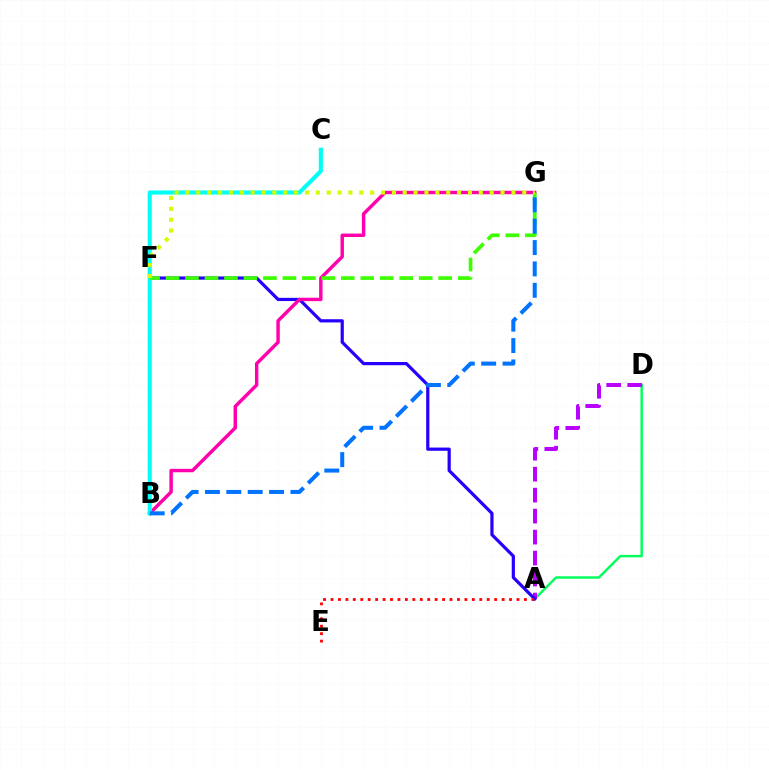{('A', 'D'): [{'color': '#00ff5c', 'line_style': 'solid', 'thickness': 1.76}, {'color': '#b900ff', 'line_style': 'dashed', 'thickness': 2.85}], ('A', 'F'): [{'color': '#2500ff', 'line_style': 'solid', 'thickness': 2.31}], ('A', 'E'): [{'color': '#ff0000', 'line_style': 'dotted', 'thickness': 2.02}], ('B', 'F'): [{'color': '#ff9400', 'line_style': 'dotted', 'thickness': 1.51}], ('B', 'G'): [{'color': '#ff00ac', 'line_style': 'solid', 'thickness': 2.47}, {'color': '#0074ff', 'line_style': 'dashed', 'thickness': 2.9}], ('B', 'C'): [{'color': '#00fff6', 'line_style': 'solid', 'thickness': 2.96}], ('F', 'G'): [{'color': '#3dff00', 'line_style': 'dashed', 'thickness': 2.65}, {'color': '#d1ff00', 'line_style': 'dotted', 'thickness': 2.95}]}